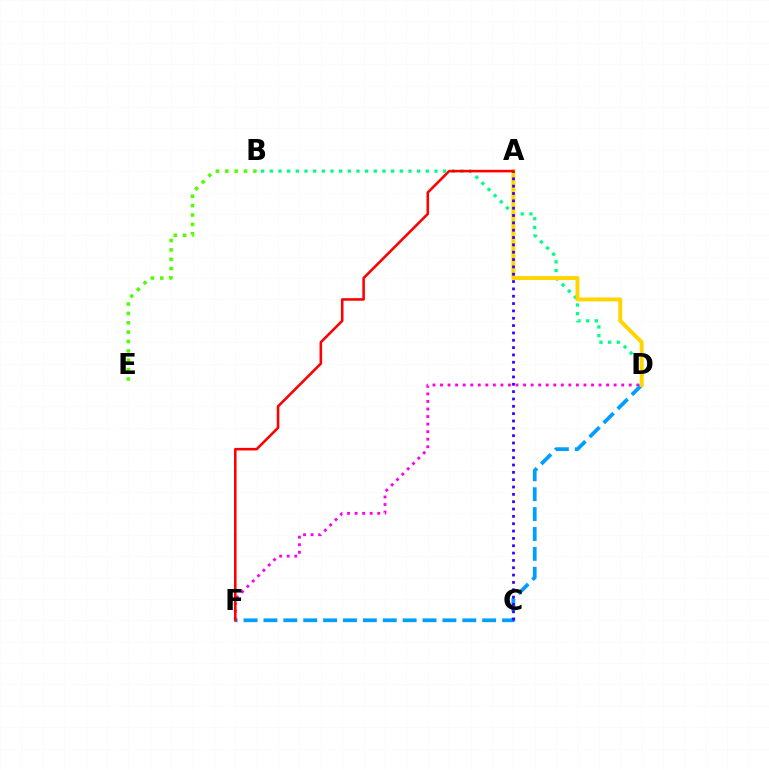{('B', 'D'): [{'color': '#00ff86', 'line_style': 'dotted', 'thickness': 2.35}], ('D', 'F'): [{'color': '#ff00ed', 'line_style': 'dotted', 'thickness': 2.05}, {'color': '#009eff', 'line_style': 'dashed', 'thickness': 2.7}], ('B', 'E'): [{'color': '#4fff00', 'line_style': 'dotted', 'thickness': 2.55}], ('A', 'D'): [{'color': '#ffd500', 'line_style': 'solid', 'thickness': 2.82}], ('A', 'C'): [{'color': '#3700ff', 'line_style': 'dotted', 'thickness': 1.99}], ('A', 'F'): [{'color': '#ff0000', 'line_style': 'solid', 'thickness': 1.85}]}